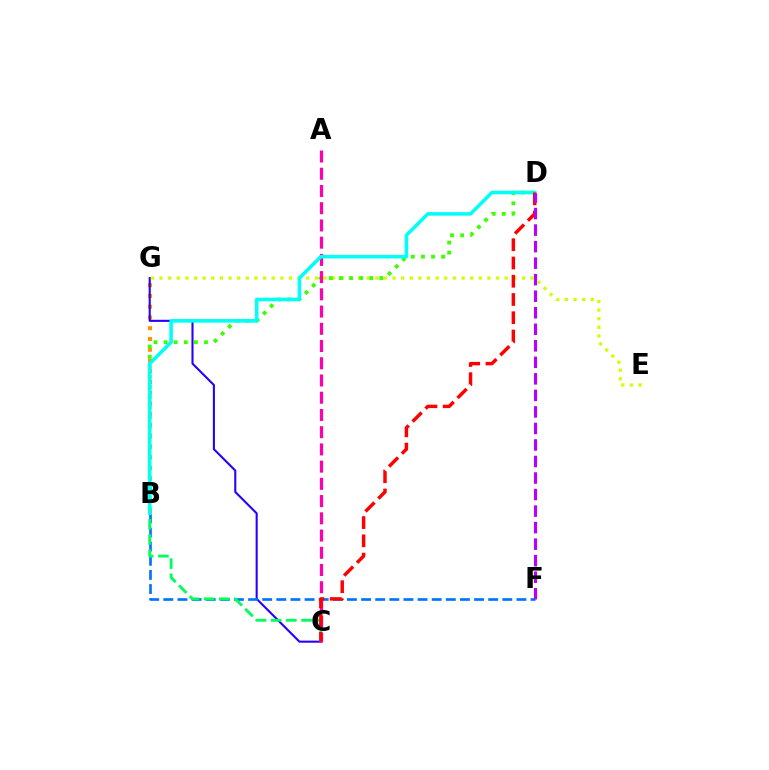{('B', 'G'): [{'color': '#ff9400', 'line_style': 'dotted', 'thickness': 2.92}], ('C', 'G'): [{'color': '#2500ff', 'line_style': 'solid', 'thickness': 1.5}], ('B', 'F'): [{'color': '#0074ff', 'line_style': 'dashed', 'thickness': 1.92}], ('B', 'C'): [{'color': '#00ff5c', 'line_style': 'dashed', 'thickness': 2.06}], ('E', 'G'): [{'color': '#d1ff00', 'line_style': 'dotted', 'thickness': 2.34}], ('B', 'D'): [{'color': '#3dff00', 'line_style': 'dotted', 'thickness': 2.74}, {'color': '#00fff6', 'line_style': 'solid', 'thickness': 2.57}], ('A', 'C'): [{'color': '#ff00ac', 'line_style': 'dashed', 'thickness': 2.34}], ('C', 'D'): [{'color': '#ff0000', 'line_style': 'dashed', 'thickness': 2.48}], ('D', 'F'): [{'color': '#b900ff', 'line_style': 'dashed', 'thickness': 2.25}]}